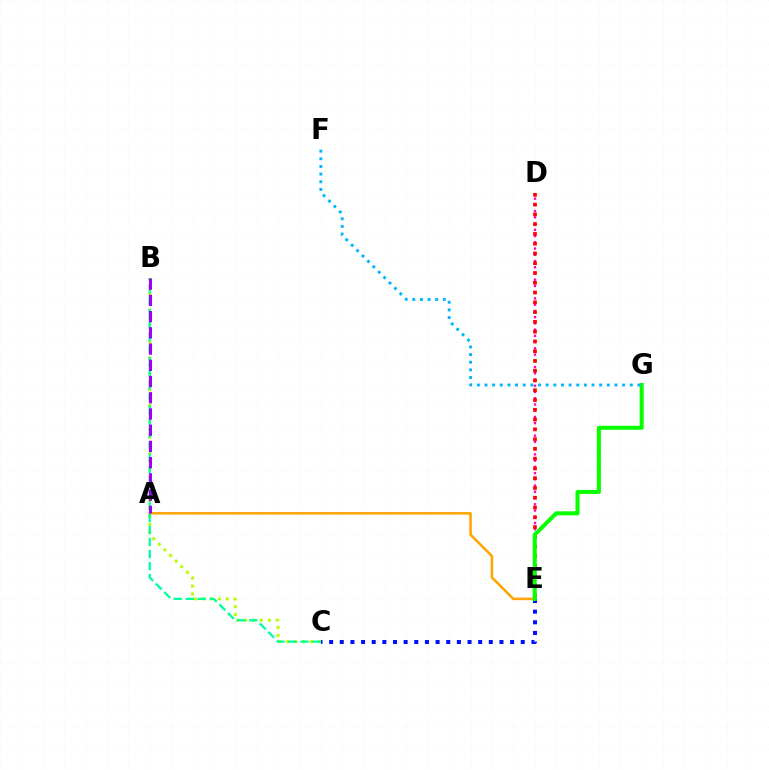{('B', 'C'): [{'color': '#b3ff00', 'line_style': 'dotted', 'thickness': 2.16}, {'color': '#00ff9d', 'line_style': 'dashed', 'thickness': 1.64}], ('A', 'E'): [{'color': '#ffa500', 'line_style': 'solid', 'thickness': 1.84}], ('C', 'E'): [{'color': '#0010ff', 'line_style': 'dotted', 'thickness': 2.89}], ('D', 'E'): [{'color': '#ff00bd', 'line_style': 'dotted', 'thickness': 1.69}, {'color': '#ff0000', 'line_style': 'dotted', 'thickness': 2.65}], ('E', 'G'): [{'color': '#08ff00', 'line_style': 'solid', 'thickness': 2.9}], ('F', 'G'): [{'color': '#00b5ff', 'line_style': 'dotted', 'thickness': 2.08}], ('A', 'B'): [{'color': '#9b00ff', 'line_style': 'dashed', 'thickness': 2.2}]}